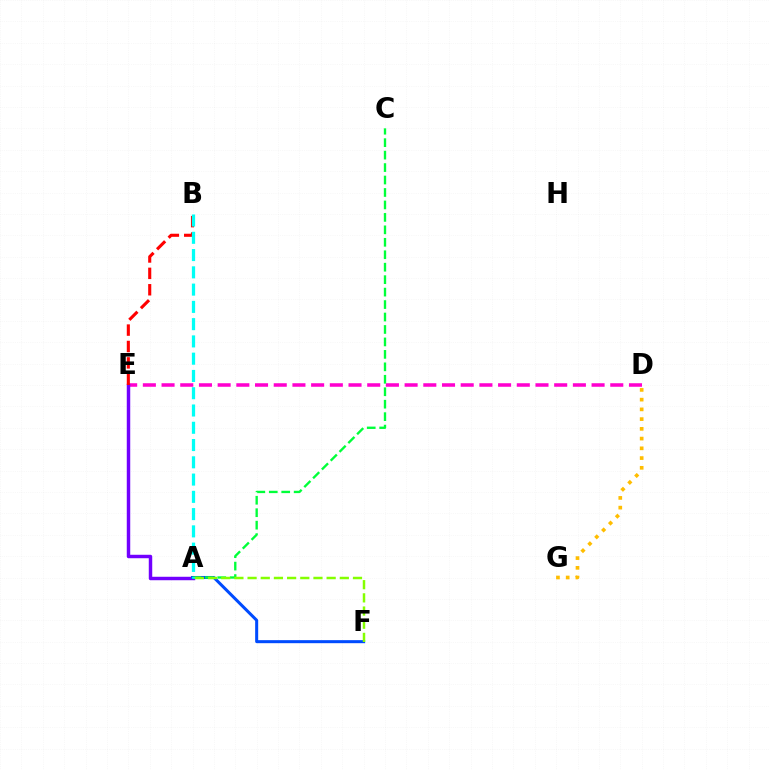{('D', 'E'): [{'color': '#ff00cf', 'line_style': 'dashed', 'thickness': 2.54}], ('A', 'E'): [{'color': '#7200ff', 'line_style': 'solid', 'thickness': 2.49}], ('D', 'G'): [{'color': '#ffbd00', 'line_style': 'dotted', 'thickness': 2.65}], ('B', 'E'): [{'color': '#ff0000', 'line_style': 'dashed', 'thickness': 2.23}], ('A', 'F'): [{'color': '#004bff', 'line_style': 'solid', 'thickness': 2.18}, {'color': '#84ff00', 'line_style': 'dashed', 'thickness': 1.79}], ('A', 'C'): [{'color': '#00ff39', 'line_style': 'dashed', 'thickness': 1.69}], ('A', 'B'): [{'color': '#00fff6', 'line_style': 'dashed', 'thickness': 2.35}]}